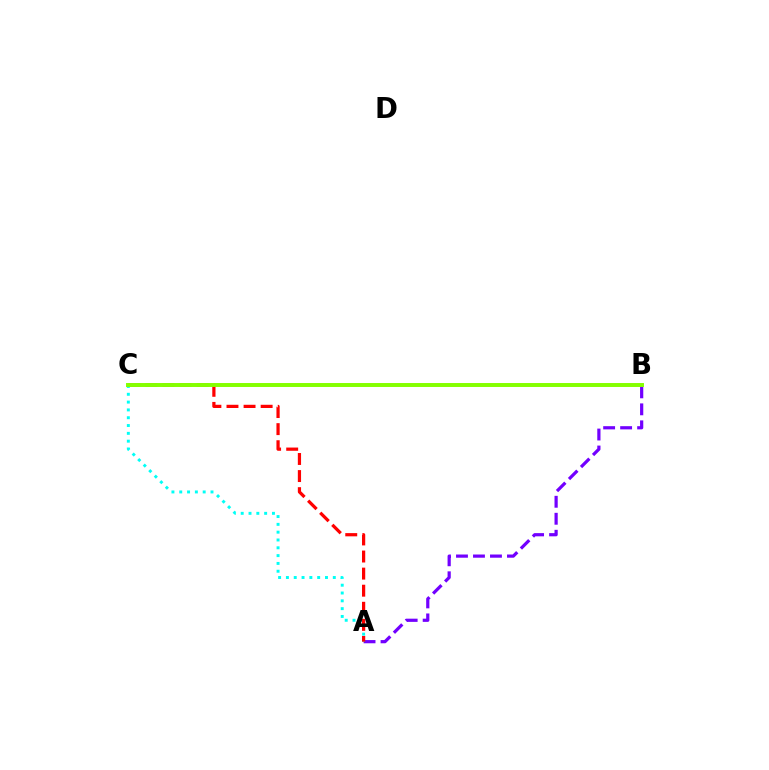{('A', 'B'): [{'color': '#7200ff', 'line_style': 'dashed', 'thickness': 2.31}], ('A', 'C'): [{'color': '#00fff6', 'line_style': 'dotted', 'thickness': 2.12}, {'color': '#ff0000', 'line_style': 'dashed', 'thickness': 2.32}], ('B', 'C'): [{'color': '#84ff00', 'line_style': 'solid', 'thickness': 2.84}]}